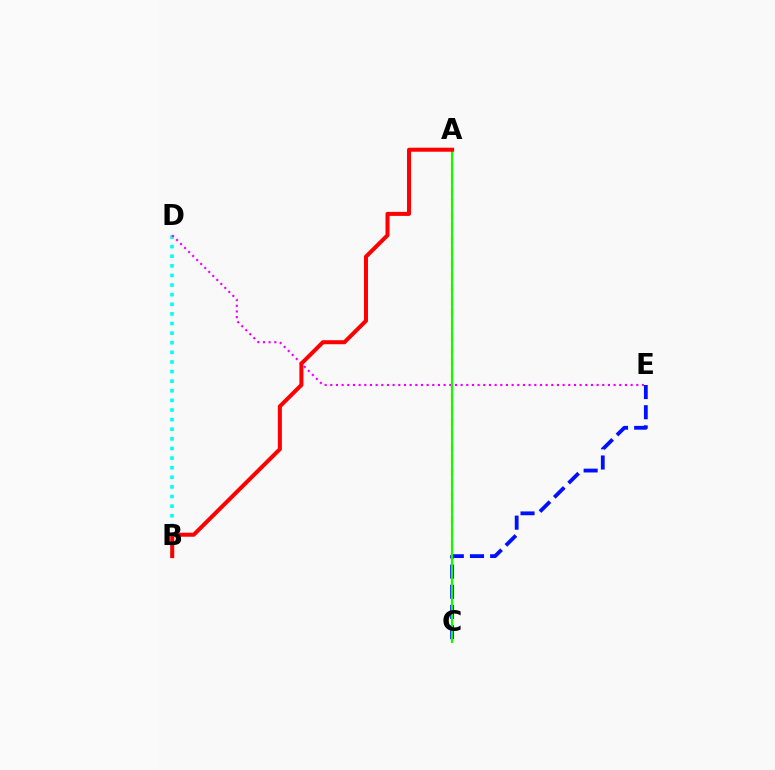{('A', 'C'): [{'color': '#fcf500', 'line_style': 'dashed', 'thickness': 1.66}, {'color': '#08ff00', 'line_style': 'solid', 'thickness': 1.52}], ('C', 'E'): [{'color': '#0010ff', 'line_style': 'dashed', 'thickness': 2.74}], ('B', 'D'): [{'color': '#00fff6', 'line_style': 'dotted', 'thickness': 2.61}], ('D', 'E'): [{'color': '#ee00ff', 'line_style': 'dotted', 'thickness': 1.54}], ('A', 'B'): [{'color': '#ff0000', 'line_style': 'solid', 'thickness': 2.89}]}